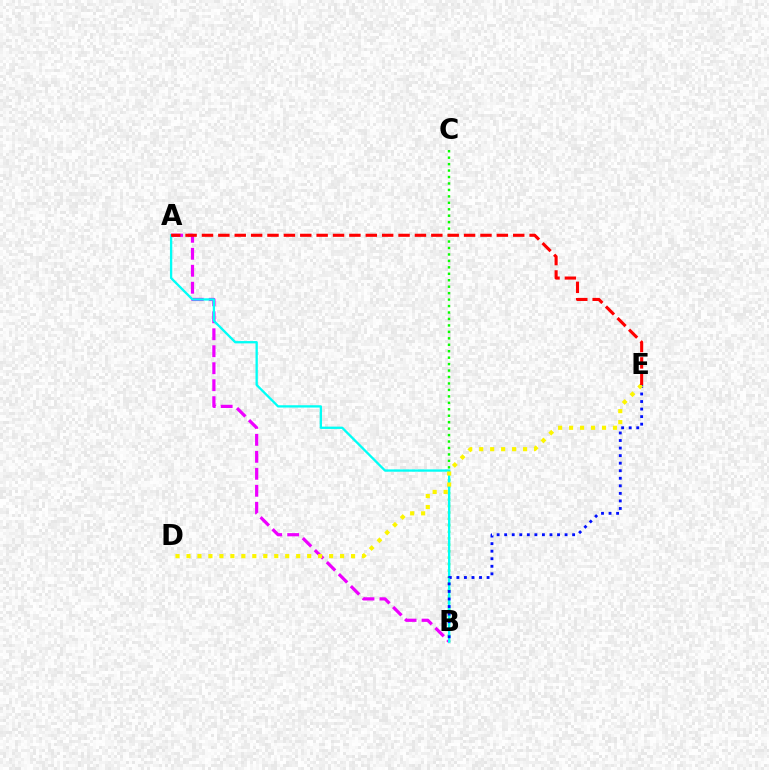{('B', 'C'): [{'color': '#08ff00', 'line_style': 'dotted', 'thickness': 1.75}], ('A', 'B'): [{'color': '#ee00ff', 'line_style': 'dashed', 'thickness': 2.31}, {'color': '#00fff6', 'line_style': 'solid', 'thickness': 1.66}], ('B', 'E'): [{'color': '#0010ff', 'line_style': 'dotted', 'thickness': 2.05}], ('D', 'E'): [{'color': '#fcf500', 'line_style': 'dotted', 'thickness': 2.98}], ('A', 'E'): [{'color': '#ff0000', 'line_style': 'dashed', 'thickness': 2.23}]}